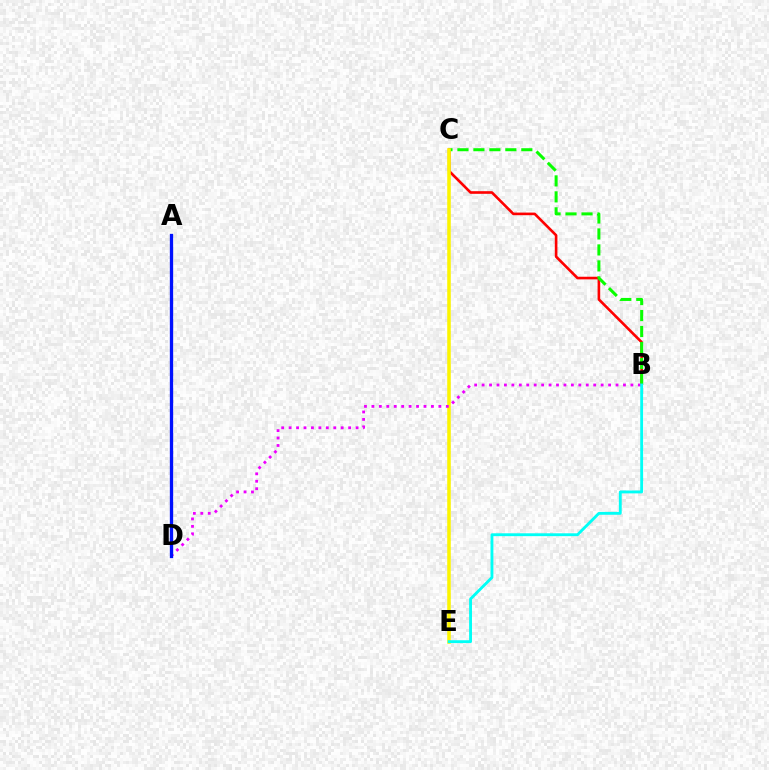{('B', 'C'): [{'color': '#ff0000', 'line_style': 'solid', 'thickness': 1.89}, {'color': '#08ff00', 'line_style': 'dashed', 'thickness': 2.17}], ('C', 'E'): [{'color': '#fcf500', 'line_style': 'solid', 'thickness': 2.55}], ('B', 'D'): [{'color': '#ee00ff', 'line_style': 'dotted', 'thickness': 2.02}], ('B', 'E'): [{'color': '#00fff6', 'line_style': 'solid', 'thickness': 2.06}], ('A', 'D'): [{'color': '#0010ff', 'line_style': 'solid', 'thickness': 2.38}]}